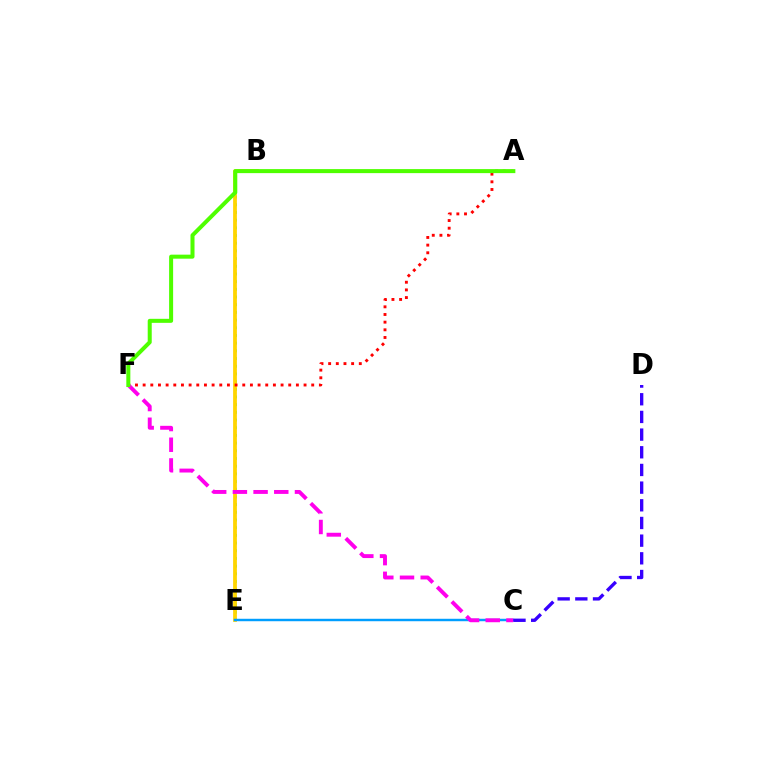{('B', 'E'): [{'color': '#00ff86', 'line_style': 'dotted', 'thickness': 2.09}, {'color': '#ffd500', 'line_style': 'solid', 'thickness': 2.72}], ('A', 'F'): [{'color': '#ff0000', 'line_style': 'dotted', 'thickness': 2.08}, {'color': '#4fff00', 'line_style': 'solid', 'thickness': 2.89}], ('C', 'E'): [{'color': '#009eff', 'line_style': 'solid', 'thickness': 1.76}], ('C', 'F'): [{'color': '#ff00ed', 'line_style': 'dashed', 'thickness': 2.81}], ('C', 'D'): [{'color': '#3700ff', 'line_style': 'dashed', 'thickness': 2.4}]}